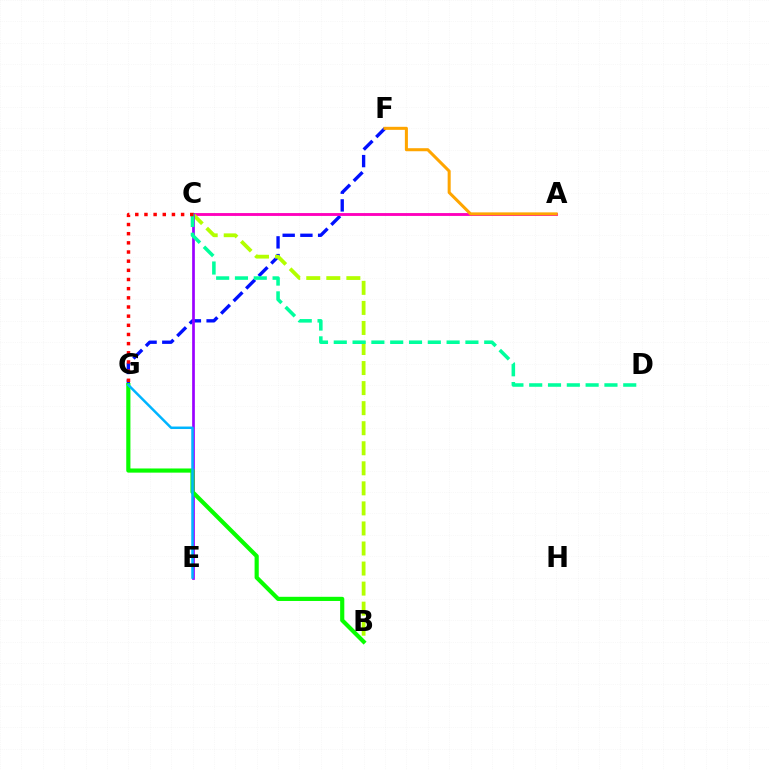{('F', 'G'): [{'color': '#0010ff', 'line_style': 'dashed', 'thickness': 2.41}], ('A', 'C'): [{'color': '#ff00bd', 'line_style': 'solid', 'thickness': 2.06}], ('B', 'C'): [{'color': '#b3ff00', 'line_style': 'dashed', 'thickness': 2.72}], ('C', 'E'): [{'color': '#9b00ff', 'line_style': 'solid', 'thickness': 1.95}], ('C', 'D'): [{'color': '#00ff9d', 'line_style': 'dashed', 'thickness': 2.55}], ('B', 'G'): [{'color': '#08ff00', 'line_style': 'solid', 'thickness': 3.0}], ('A', 'F'): [{'color': '#ffa500', 'line_style': 'solid', 'thickness': 2.19}], ('E', 'G'): [{'color': '#00b5ff', 'line_style': 'solid', 'thickness': 1.79}], ('C', 'G'): [{'color': '#ff0000', 'line_style': 'dotted', 'thickness': 2.49}]}